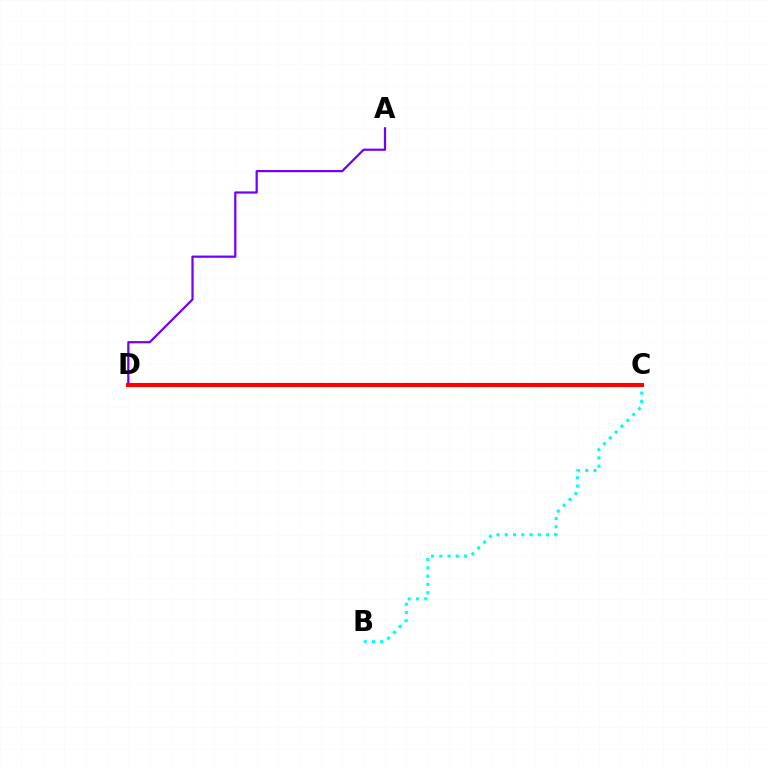{('A', 'D'): [{'color': '#7200ff', 'line_style': 'solid', 'thickness': 1.6}], ('C', 'D'): [{'color': '#84ff00', 'line_style': 'dotted', 'thickness': 2.17}, {'color': '#ff0000', 'line_style': 'solid', 'thickness': 2.95}], ('B', 'C'): [{'color': '#00fff6', 'line_style': 'dotted', 'thickness': 2.24}]}